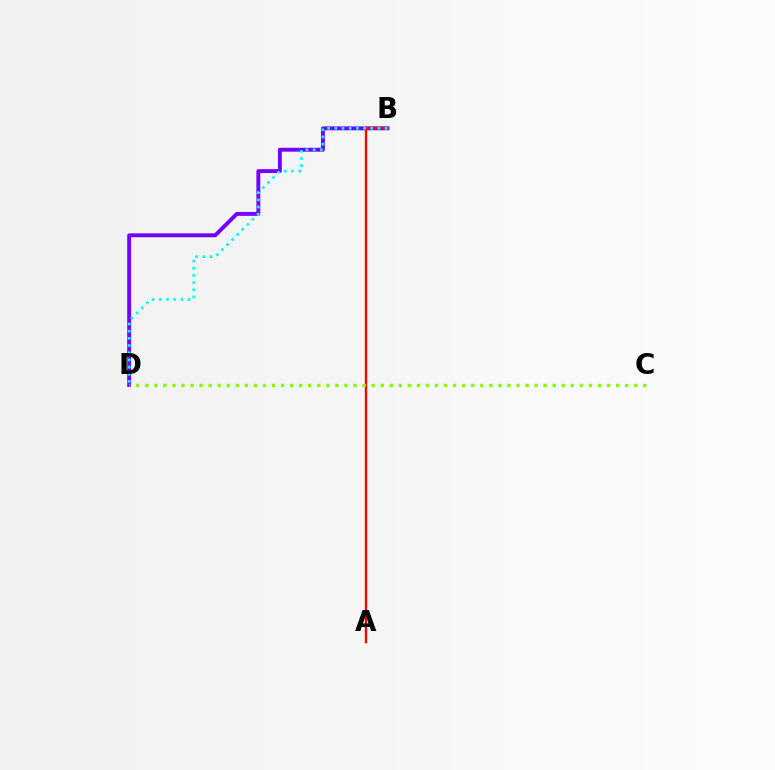{('B', 'D'): [{'color': '#7200ff', 'line_style': 'solid', 'thickness': 2.8}, {'color': '#00fff6', 'line_style': 'dotted', 'thickness': 1.95}], ('A', 'B'): [{'color': '#ff0000', 'line_style': 'solid', 'thickness': 1.72}], ('C', 'D'): [{'color': '#84ff00', 'line_style': 'dotted', 'thickness': 2.46}]}